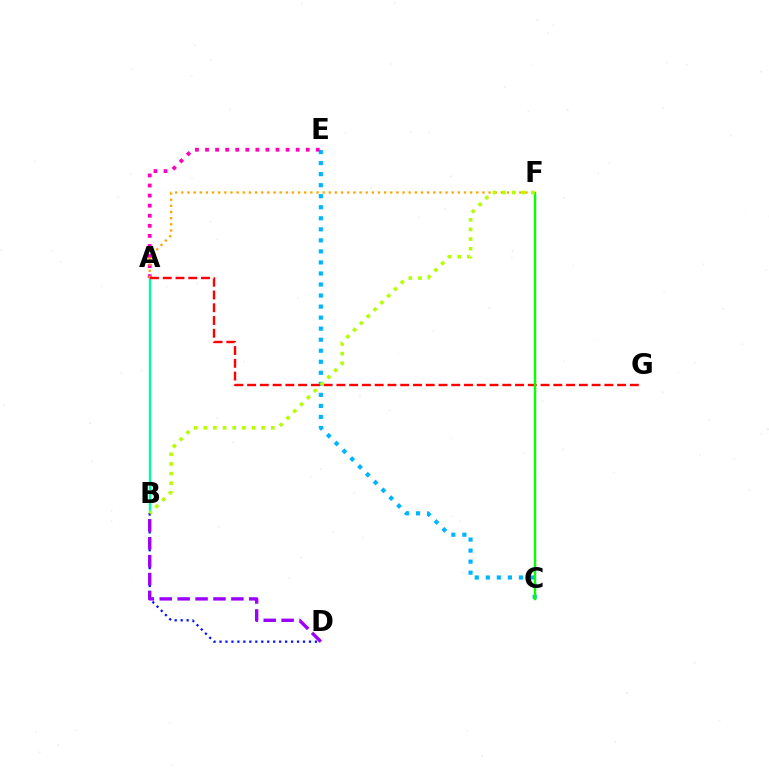{('A', 'B'): [{'color': '#00ff9d', 'line_style': 'solid', 'thickness': 1.71}], ('C', 'E'): [{'color': '#00b5ff', 'line_style': 'dotted', 'thickness': 3.0}], ('A', 'E'): [{'color': '#ff00bd', 'line_style': 'dotted', 'thickness': 2.74}], ('A', 'F'): [{'color': '#ffa500', 'line_style': 'dotted', 'thickness': 1.67}], ('A', 'G'): [{'color': '#ff0000', 'line_style': 'dashed', 'thickness': 1.73}], ('B', 'D'): [{'color': '#0010ff', 'line_style': 'dotted', 'thickness': 1.62}, {'color': '#9b00ff', 'line_style': 'dashed', 'thickness': 2.43}], ('C', 'F'): [{'color': '#08ff00', 'line_style': 'solid', 'thickness': 1.73}], ('B', 'F'): [{'color': '#b3ff00', 'line_style': 'dotted', 'thickness': 2.62}]}